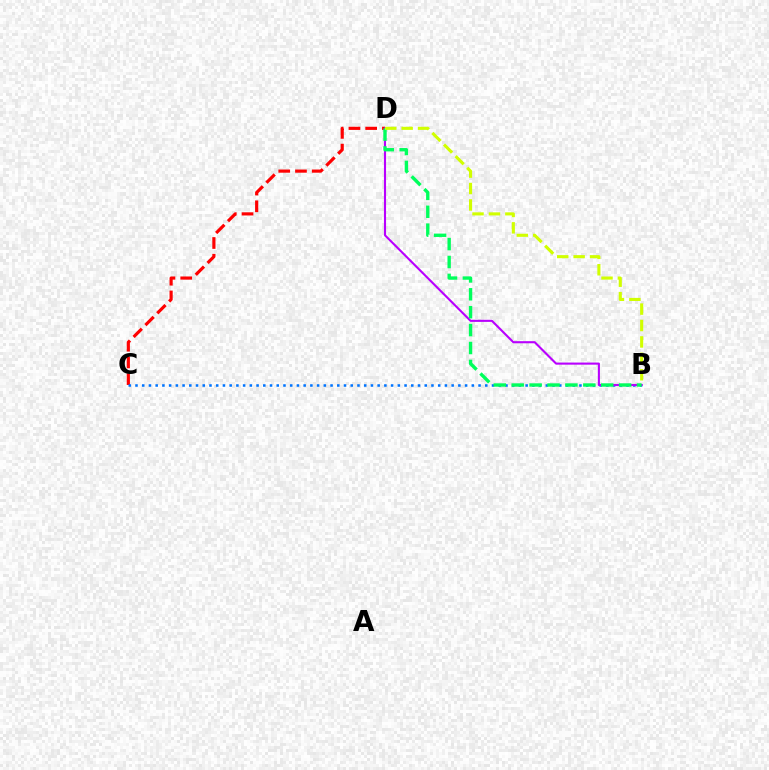{('C', 'D'): [{'color': '#ff0000', 'line_style': 'dashed', 'thickness': 2.27}], ('B', 'C'): [{'color': '#0074ff', 'line_style': 'dotted', 'thickness': 1.83}], ('B', 'D'): [{'color': '#b900ff', 'line_style': 'solid', 'thickness': 1.52}, {'color': '#00ff5c', 'line_style': 'dashed', 'thickness': 2.43}, {'color': '#d1ff00', 'line_style': 'dashed', 'thickness': 2.23}]}